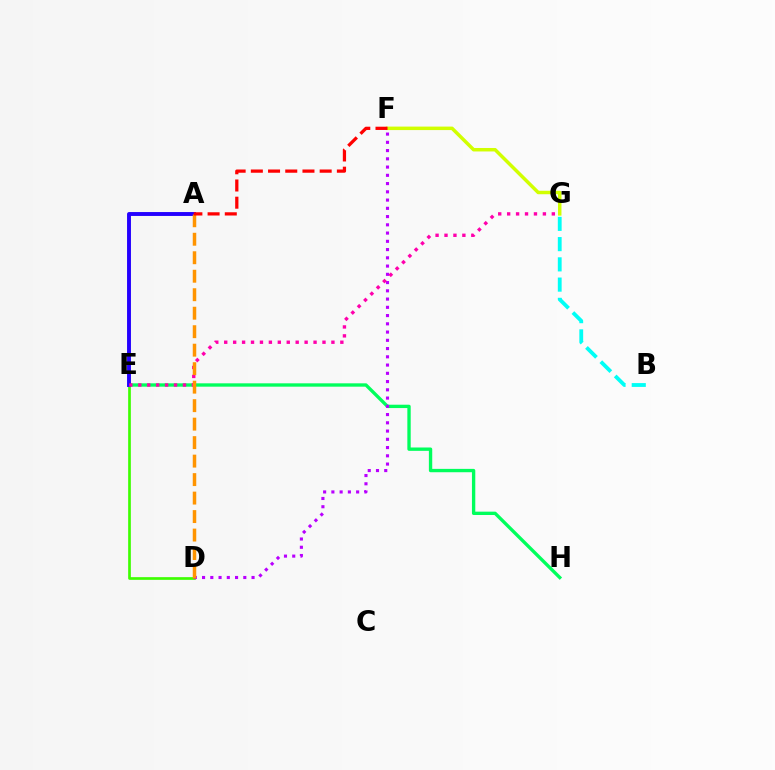{('E', 'H'): [{'color': '#00ff5c', 'line_style': 'solid', 'thickness': 2.41}], ('D', 'E'): [{'color': '#3dff00', 'line_style': 'solid', 'thickness': 1.93}], ('D', 'F'): [{'color': '#b900ff', 'line_style': 'dotted', 'thickness': 2.24}], ('A', 'E'): [{'color': '#0074ff', 'line_style': 'solid', 'thickness': 1.79}, {'color': '#2500ff', 'line_style': 'solid', 'thickness': 2.8}], ('E', 'G'): [{'color': '#ff00ac', 'line_style': 'dotted', 'thickness': 2.43}], ('A', 'D'): [{'color': '#ff9400', 'line_style': 'dashed', 'thickness': 2.51}], ('F', 'G'): [{'color': '#d1ff00', 'line_style': 'solid', 'thickness': 2.51}], ('B', 'G'): [{'color': '#00fff6', 'line_style': 'dashed', 'thickness': 2.75}], ('A', 'F'): [{'color': '#ff0000', 'line_style': 'dashed', 'thickness': 2.34}]}